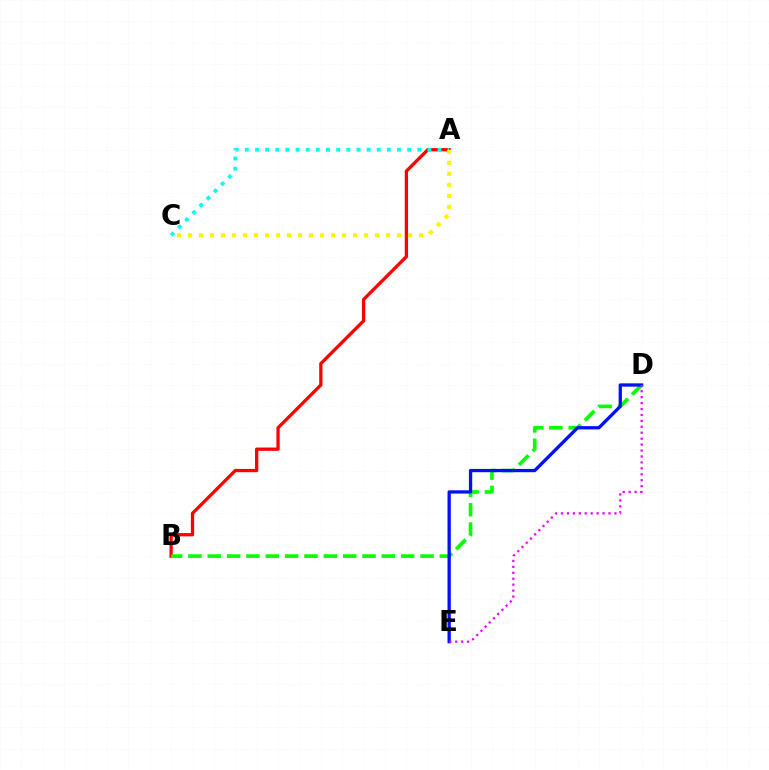{('A', 'B'): [{'color': '#ff0000', 'line_style': 'solid', 'thickness': 2.36}], ('A', 'C'): [{'color': '#00fff6', 'line_style': 'dotted', 'thickness': 2.76}, {'color': '#fcf500', 'line_style': 'dotted', 'thickness': 2.99}], ('B', 'D'): [{'color': '#08ff00', 'line_style': 'dashed', 'thickness': 2.63}], ('D', 'E'): [{'color': '#0010ff', 'line_style': 'solid', 'thickness': 2.37}, {'color': '#ee00ff', 'line_style': 'dotted', 'thickness': 1.61}]}